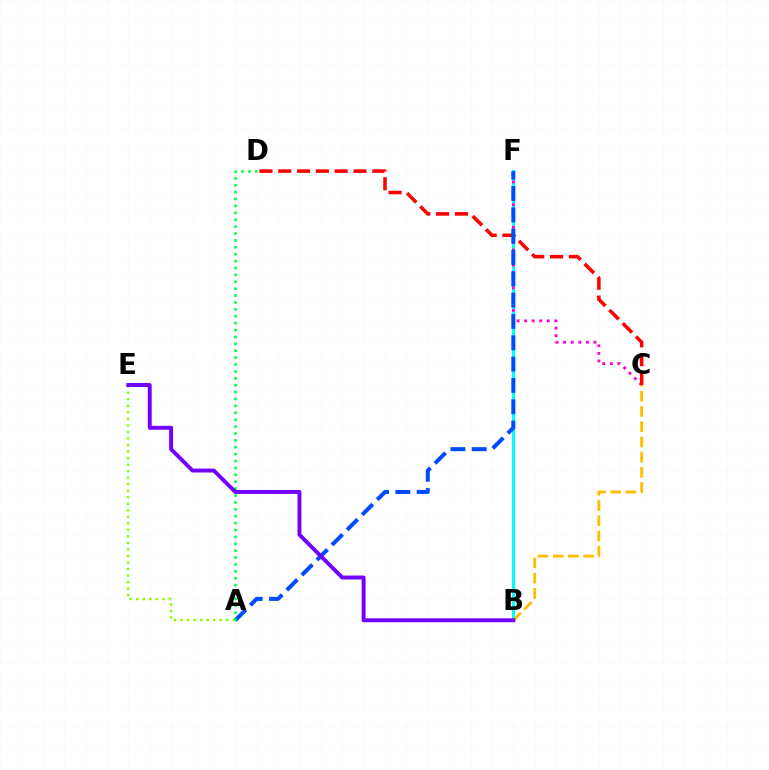{('B', 'F'): [{'color': '#00fff6', 'line_style': 'solid', 'thickness': 2.22}], ('C', 'F'): [{'color': '#ff00cf', 'line_style': 'dotted', 'thickness': 2.05}], ('A', 'E'): [{'color': '#84ff00', 'line_style': 'dotted', 'thickness': 1.77}], ('C', 'D'): [{'color': '#ff0000', 'line_style': 'dashed', 'thickness': 2.56}], ('A', 'F'): [{'color': '#004bff', 'line_style': 'dashed', 'thickness': 2.9}], ('B', 'C'): [{'color': '#ffbd00', 'line_style': 'dashed', 'thickness': 2.07}], ('A', 'D'): [{'color': '#00ff39', 'line_style': 'dotted', 'thickness': 1.87}], ('B', 'E'): [{'color': '#7200ff', 'line_style': 'solid', 'thickness': 2.83}]}